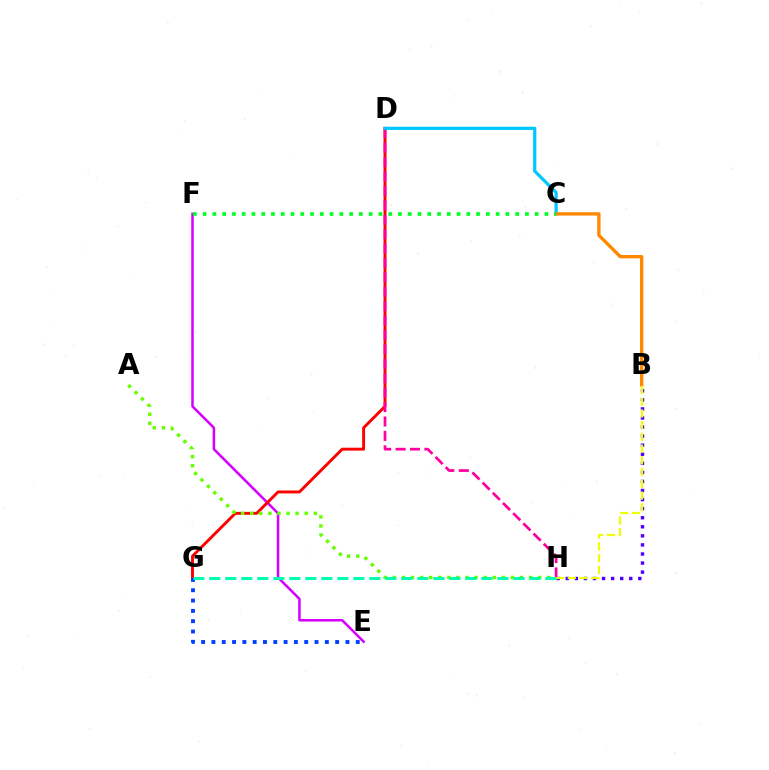{('E', 'F'): [{'color': '#d600ff', 'line_style': 'solid', 'thickness': 1.82}], ('B', 'H'): [{'color': '#4f00ff', 'line_style': 'dotted', 'thickness': 2.46}, {'color': '#eeff00', 'line_style': 'dashed', 'thickness': 1.59}], ('D', 'G'): [{'color': '#ff0000', 'line_style': 'solid', 'thickness': 2.1}], ('D', 'H'): [{'color': '#ff00a0', 'line_style': 'dashed', 'thickness': 1.96}], ('C', 'D'): [{'color': '#00c7ff', 'line_style': 'solid', 'thickness': 2.31}], ('A', 'H'): [{'color': '#66ff00', 'line_style': 'dotted', 'thickness': 2.47}], ('E', 'G'): [{'color': '#003fff', 'line_style': 'dotted', 'thickness': 2.8}], ('B', 'C'): [{'color': '#ff8800', 'line_style': 'solid', 'thickness': 2.4}], ('C', 'F'): [{'color': '#00ff27', 'line_style': 'dotted', 'thickness': 2.65}], ('G', 'H'): [{'color': '#00ffaf', 'line_style': 'dashed', 'thickness': 2.17}]}